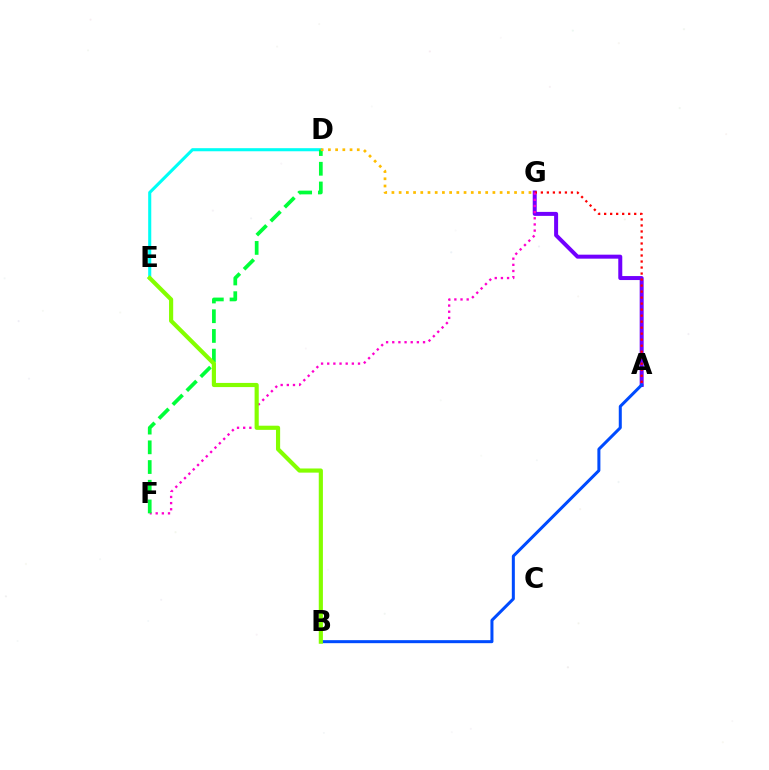{('A', 'G'): [{'color': '#7200ff', 'line_style': 'solid', 'thickness': 2.87}, {'color': '#ff0000', 'line_style': 'dotted', 'thickness': 1.63}], ('D', 'E'): [{'color': '#00fff6', 'line_style': 'solid', 'thickness': 2.22}], ('F', 'G'): [{'color': '#ff00cf', 'line_style': 'dotted', 'thickness': 1.67}], ('D', 'F'): [{'color': '#00ff39', 'line_style': 'dashed', 'thickness': 2.68}], ('D', 'G'): [{'color': '#ffbd00', 'line_style': 'dotted', 'thickness': 1.96}], ('A', 'B'): [{'color': '#004bff', 'line_style': 'solid', 'thickness': 2.17}], ('B', 'E'): [{'color': '#84ff00', 'line_style': 'solid', 'thickness': 2.99}]}